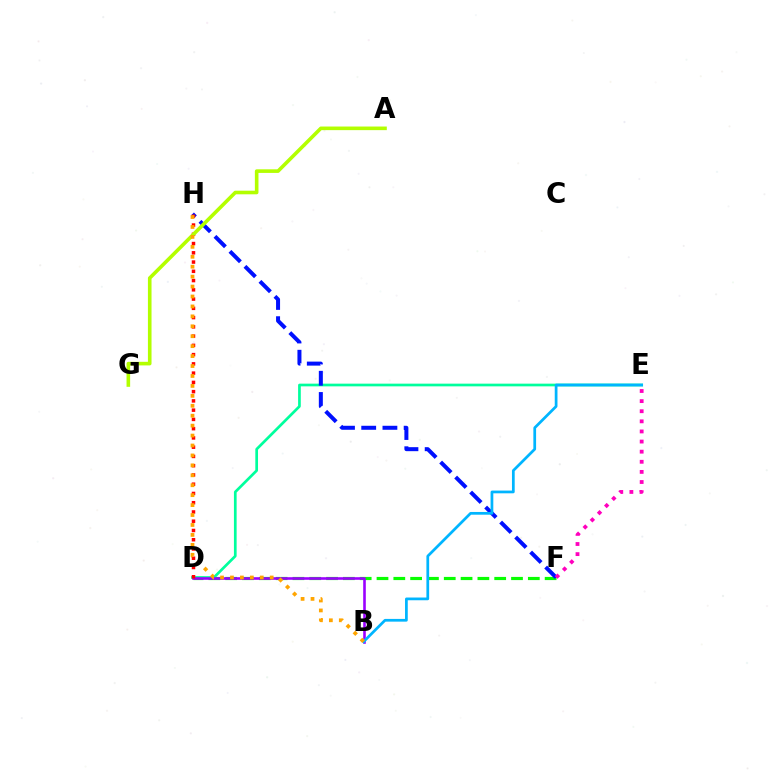{('D', 'F'): [{'color': '#08ff00', 'line_style': 'dashed', 'thickness': 2.28}], ('D', 'E'): [{'color': '#00ff9d', 'line_style': 'solid', 'thickness': 1.94}], ('B', 'D'): [{'color': '#9b00ff', 'line_style': 'solid', 'thickness': 1.87}], ('F', 'H'): [{'color': '#0010ff', 'line_style': 'dashed', 'thickness': 2.88}], ('D', 'H'): [{'color': '#ff0000', 'line_style': 'dotted', 'thickness': 2.51}], ('E', 'F'): [{'color': '#ff00bd', 'line_style': 'dotted', 'thickness': 2.75}], ('B', 'E'): [{'color': '#00b5ff', 'line_style': 'solid', 'thickness': 1.97}], ('A', 'G'): [{'color': '#b3ff00', 'line_style': 'solid', 'thickness': 2.6}], ('B', 'H'): [{'color': '#ffa500', 'line_style': 'dotted', 'thickness': 2.7}]}